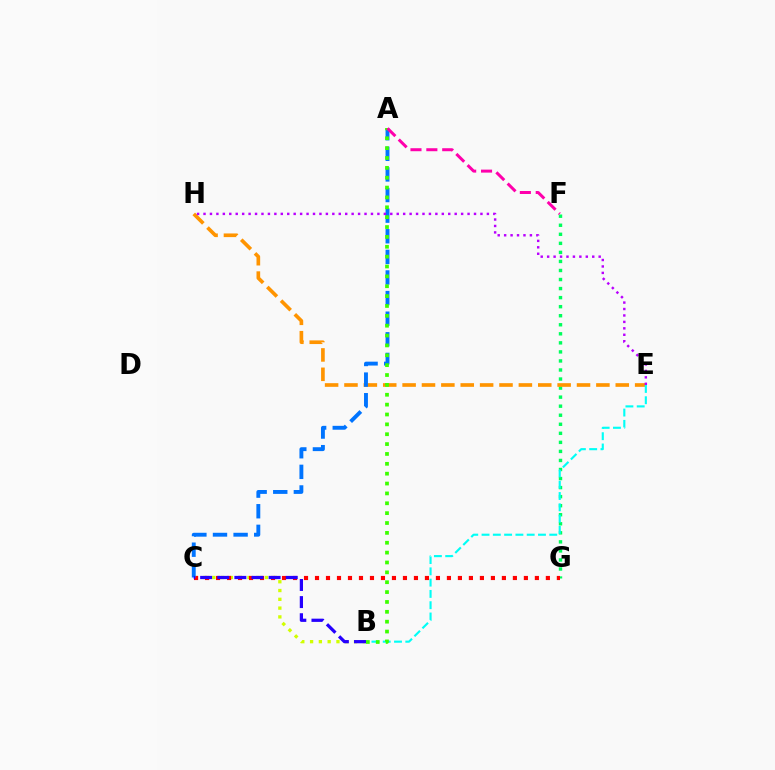{('B', 'C'): [{'color': '#d1ff00', 'line_style': 'dotted', 'thickness': 2.39}, {'color': '#2500ff', 'line_style': 'dashed', 'thickness': 2.33}], ('F', 'G'): [{'color': '#00ff5c', 'line_style': 'dotted', 'thickness': 2.46}], ('C', 'G'): [{'color': '#ff0000', 'line_style': 'dotted', 'thickness': 2.99}], ('E', 'H'): [{'color': '#ff9400', 'line_style': 'dashed', 'thickness': 2.63}, {'color': '#b900ff', 'line_style': 'dotted', 'thickness': 1.75}], ('B', 'E'): [{'color': '#00fff6', 'line_style': 'dashed', 'thickness': 1.53}], ('A', 'C'): [{'color': '#0074ff', 'line_style': 'dashed', 'thickness': 2.8}], ('A', 'B'): [{'color': '#3dff00', 'line_style': 'dotted', 'thickness': 2.68}], ('A', 'F'): [{'color': '#ff00ac', 'line_style': 'dashed', 'thickness': 2.16}]}